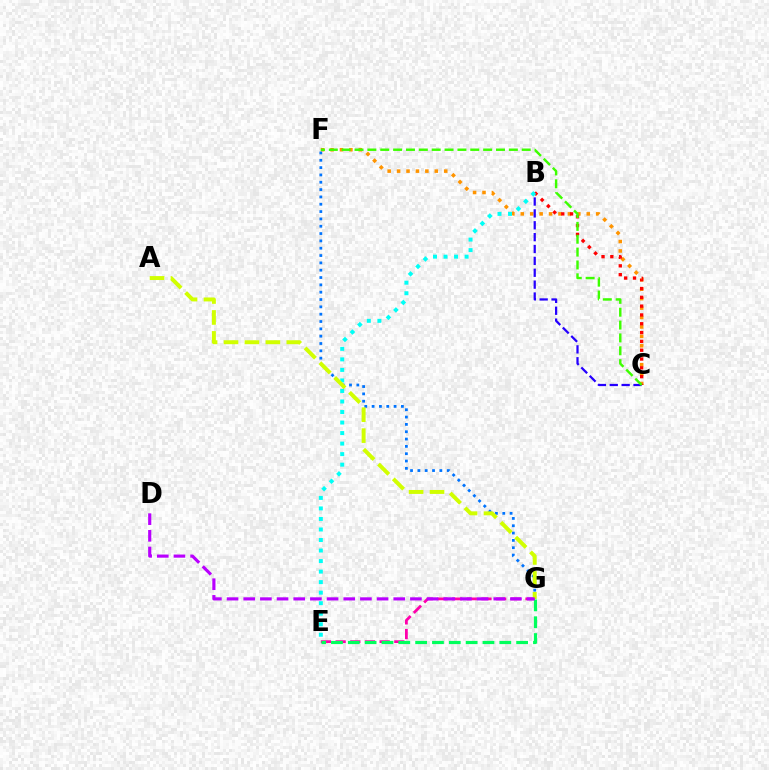{('C', 'F'): [{'color': '#ff9400', 'line_style': 'dotted', 'thickness': 2.56}, {'color': '#3dff00', 'line_style': 'dashed', 'thickness': 1.75}], ('B', 'C'): [{'color': '#2500ff', 'line_style': 'dashed', 'thickness': 1.61}, {'color': '#ff0000', 'line_style': 'dotted', 'thickness': 2.39}], ('F', 'G'): [{'color': '#0074ff', 'line_style': 'dotted', 'thickness': 1.99}], ('B', 'E'): [{'color': '#00fff6', 'line_style': 'dotted', 'thickness': 2.86}], ('E', 'G'): [{'color': '#ff00ac', 'line_style': 'dashed', 'thickness': 1.99}, {'color': '#00ff5c', 'line_style': 'dashed', 'thickness': 2.29}], ('A', 'G'): [{'color': '#d1ff00', 'line_style': 'dashed', 'thickness': 2.84}], ('D', 'G'): [{'color': '#b900ff', 'line_style': 'dashed', 'thickness': 2.26}]}